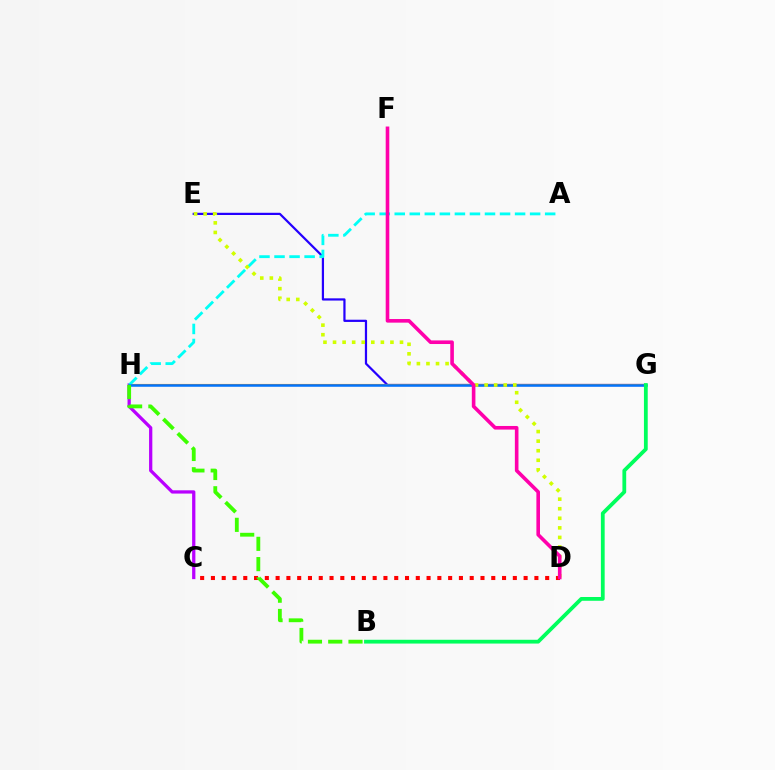{('C', 'H'): [{'color': '#b900ff', 'line_style': 'solid', 'thickness': 2.35}], ('E', 'G'): [{'color': '#2500ff', 'line_style': 'solid', 'thickness': 1.6}], ('G', 'H'): [{'color': '#ff9400', 'line_style': 'solid', 'thickness': 1.54}, {'color': '#0074ff', 'line_style': 'solid', 'thickness': 1.81}], ('C', 'D'): [{'color': '#ff0000', 'line_style': 'dotted', 'thickness': 2.93}], ('A', 'H'): [{'color': '#00fff6', 'line_style': 'dashed', 'thickness': 2.04}], ('D', 'E'): [{'color': '#d1ff00', 'line_style': 'dotted', 'thickness': 2.6}], ('D', 'F'): [{'color': '#ff00ac', 'line_style': 'solid', 'thickness': 2.6}], ('B', 'G'): [{'color': '#00ff5c', 'line_style': 'solid', 'thickness': 2.72}], ('B', 'H'): [{'color': '#3dff00', 'line_style': 'dashed', 'thickness': 2.75}]}